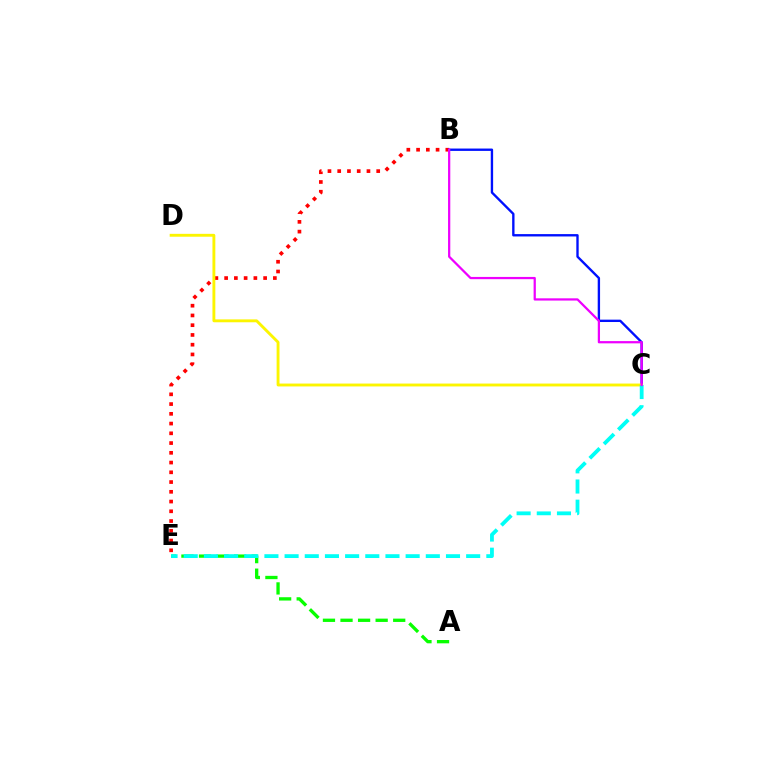{('B', 'E'): [{'color': '#ff0000', 'line_style': 'dotted', 'thickness': 2.65}], ('B', 'C'): [{'color': '#0010ff', 'line_style': 'solid', 'thickness': 1.7}, {'color': '#ee00ff', 'line_style': 'solid', 'thickness': 1.61}], ('A', 'E'): [{'color': '#08ff00', 'line_style': 'dashed', 'thickness': 2.39}], ('C', 'D'): [{'color': '#fcf500', 'line_style': 'solid', 'thickness': 2.07}], ('C', 'E'): [{'color': '#00fff6', 'line_style': 'dashed', 'thickness': 2.74}]}